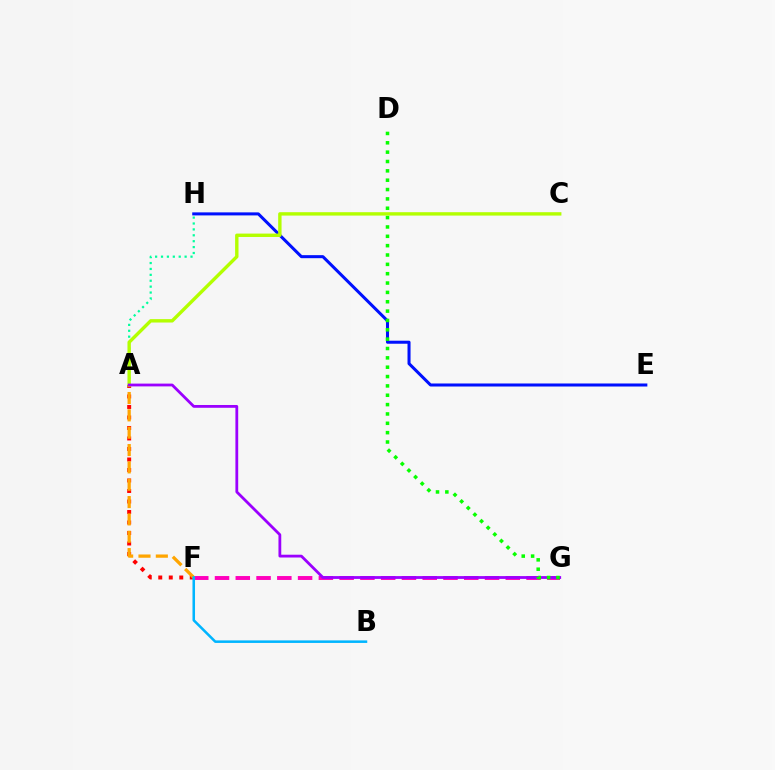{('A', 'F'): [{'color': '#ff0000', 'line_style': 'dotted', 'thickness': 2.85}, {'color': '#ffa500', 'line_style': 'dashed', 'thickness': 2.36}], ('F', 'G'): [{'color': '#ff00bd', 'line_style': 'dashed', 'thickness': 2.82}], ('A', 'H'): [{'color': '#00ff9d', 'line_style': 'dotted', 'thickness': 1.6}], ('E', 'H'): [{'color': '#0010ff', 'line_style': 'solid', 'thickness': 2.19}], ('A', 'C'): [{'color': '#b3ff00', 'line_style': 'solid', 'thickness': 2.44}], ('A', 'G'): [{'color': '#9b00ff', 'line_style': 'solid', 'thickness': 2.01}], ('D', 'G'): [{'color': '#08ff00', 'line_style': 'dotted', 'thickness': 2.54}], ('B', 'F'): [{'color': '#00b5ff', 'line_style': 'solid', 'thickness': 1.83}]}